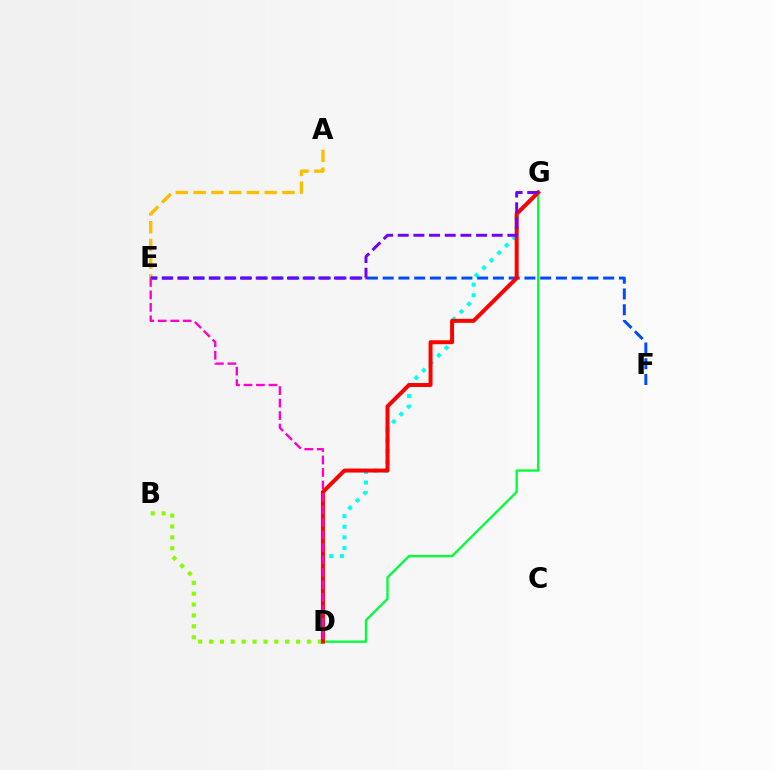{('B', 'D'): [{'color': '#84ff00', 'line_style': 'dotted', 'thickness': 2.96}], ('D', 'G'): [{'color': '#00ff39', 'line_style': 'solid', 'thickness': 1.67}, {'color': '#00fff6', 'line_style': 'dotted', 'thickness': 2.89}, {'color': '#ff0000', 'line_style': 'solid', 'thickness': 2.86}], ('A', 'E'): [{'color': '#ffbd00', 'line_style': 'dashed', 'thickness': 2.41}], ('E', 'F'): [{'color': '#004bff', 'line_style': 'dashed', 'thickness': 2.14}], ('E', 'G'): [{'color': '#7200ff', 'line_style': 'dashed', 'thickness': 2.13}], ('D', 'E'): [{'color': '#ff00cf', 'line_style': 'dashed', 'thickness': 1.7}]}